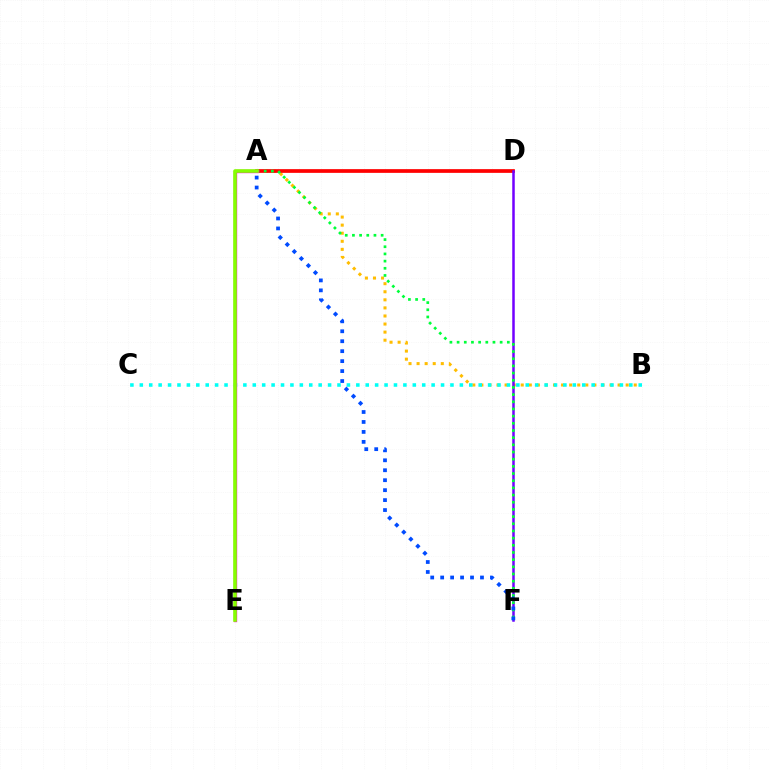{('A', 'B'): [{'color': '#ffbd00', 'line_style': 'dotted', 'thickness': 2.19}], ('A', 'D'): [{'color': '#ff0000', 'line_style': 'solid', 'thickness': 2.68}], ('D', 'F'): [{'color': '#7200ff', 'line_style': 'solid', 'thickness': 1.81}], ('B', 'C'): [{'color': '#00fff6', 'line_style': 'dotted', 'thickness': 2.56}], ('A', 'F'): [{'color': '#00ff39', 'line_style': 'dotted', 'thickness': 1.95}, {'color': '#004bff', 'line_style': 'dotted', 'thickness': 2.7}], ('A', 'E'): [{'color': '#ff00cf', 'line_style': 'solid', 'thickness': 2.41}, {'color': '#84ff00', 'line_style': 'solid', 'thickness': 2.59}]}